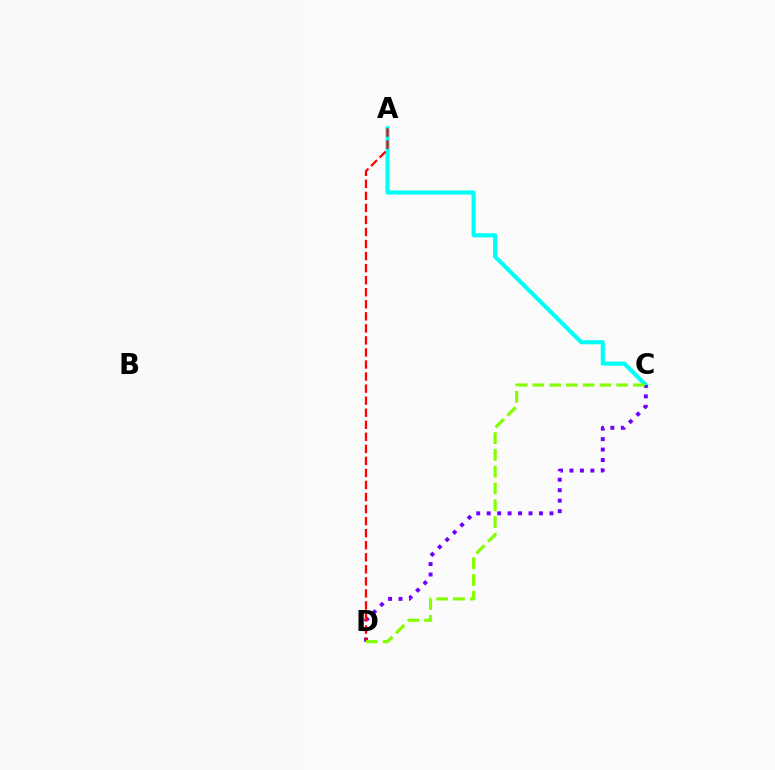{('A', 'C'): [{'color': '#00fff6', 'line_style': 'solid', 'thickness': 2.97}], ('C', 'D'): [{'color': '#7200ff', 'line_style': 'dotted', 'thickness': 2.84}, {'color': '#84ff00', 'line_style': 'dashed', 'thickness': 2.28}], ('A', 'D'): [{'color': '#ff0000', 'line_style': 'dashed', 'thickness': 1.64}]}